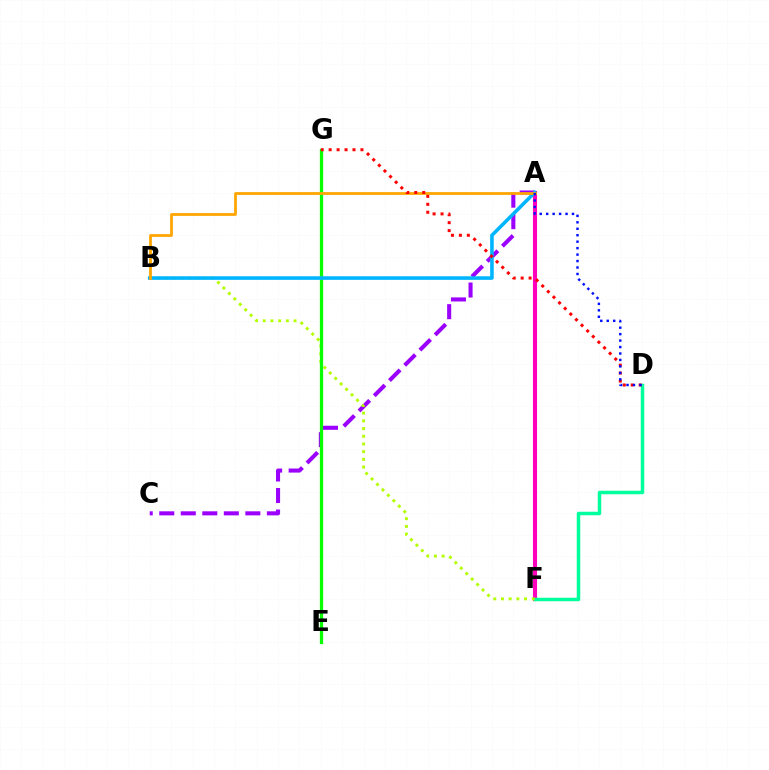{('A', 'F'): [{'color': '#ff00bd', 'line_style': 'solid', 'thickness': 2.95}], ('D', 'F'): [{'color': '#00ff9d', 'line_style': 'solid', 'thickness': 2.51}], ('A', 'C'): [{'color': '#9b00ff', 'line_style': 'dashed', 'thickness': 2.92}], ('B', 'F'): [{'color': '#b3ff00', 'line_style': 'dotted', 'thickness': 2.09}], ('E', 'G'): [{'color': '#08ff00', 'line_style': 'solid', 'thickness': 2.36}], ('A', 'B'): [{'color': '#00b5ff', 'line_style': 'solid', 'thickness': 2.58}, {'color': '#ffa500', 'line_style': 'solid', 'thickness': 1.99}], ('D', 'G'): [{'color': '#ff0000', 'line_style': 'dotted', 'thickness': 2.16}], ('A', 'D'): [{'color': '#0010ff', 'line_style': 'dotted', 'thickness': 1.75}]}